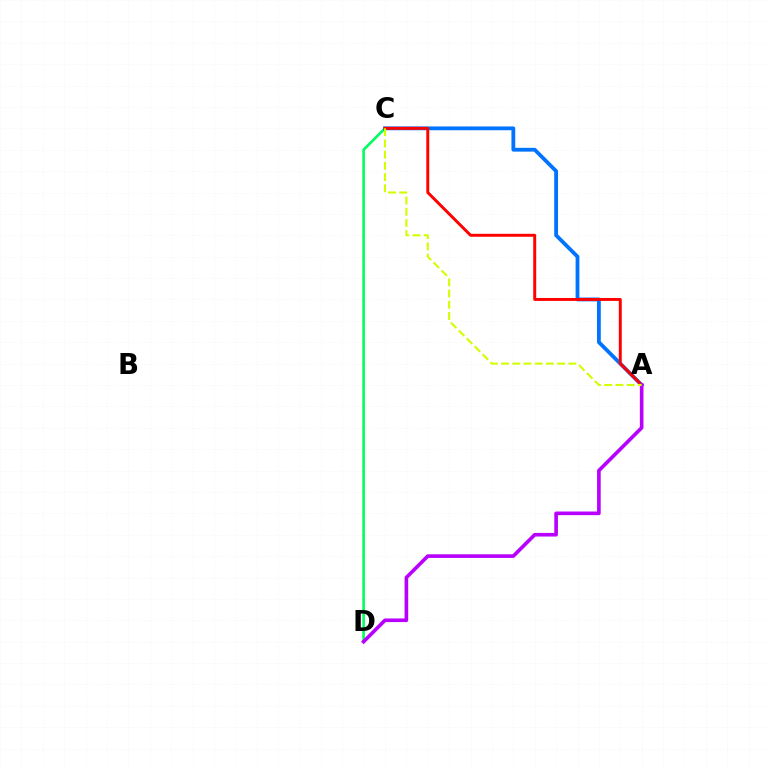{('C', 'D'): [{'color': '#00ff5c', 'line_style': 'solid', 'thickness': 1.87}], ('A', 'C'): [{'color': '#0074ff', 'line_style': 'solid', 'thickness': 2.73}, {'color': '#ff0000', 'line_style': 'solid', 'thickness': 2.12}, {'color': '#d1ff00', 'line_style': 'dashed', 'thickness': 1.52}], ('A', 'D'): [{'color': '#b900ff', 'line_style': 'solid', 'thickness': 2.62}]}